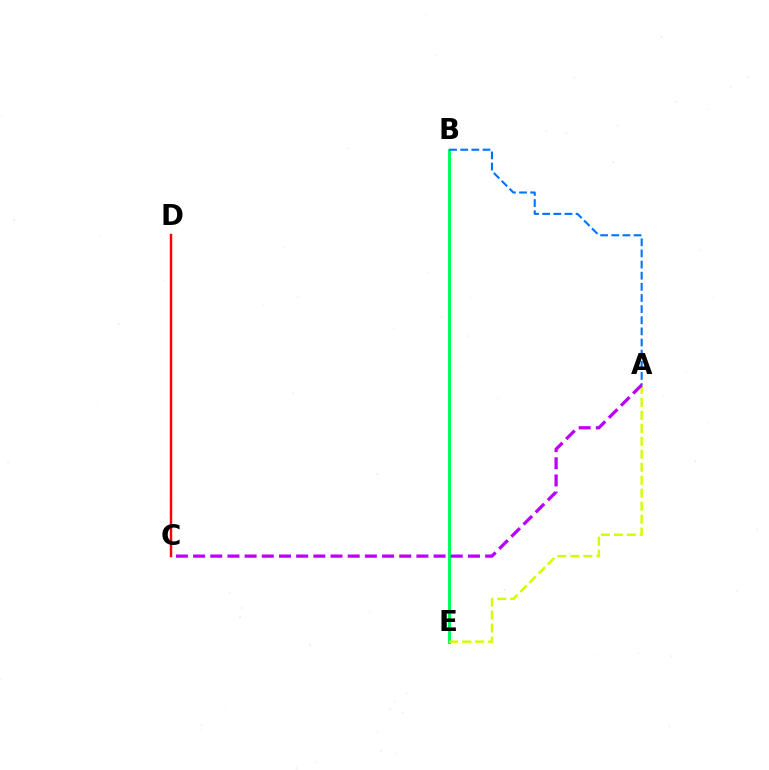{('B', 'E'): [{'color': '#00ff5c', 'line_style': 'solid', 'thickness': 2.17}], ('A', 'B'): [{'color': '#0074ff', 'line_style': 'dashed', 'thickness': 1.51}], ('A', 'E'): [{'color': '#d1ff00', 'line_style': 'dashed', 'thickness': 1.76}], ('A', 'C'): [{'color': '#b900ff', 'line_style': 'dashed', 'thickness': 2.33}], ('C', 'D'): [{'color': '#ff0000', 'line_style': 'solid', 'thickness': 1.74}]}